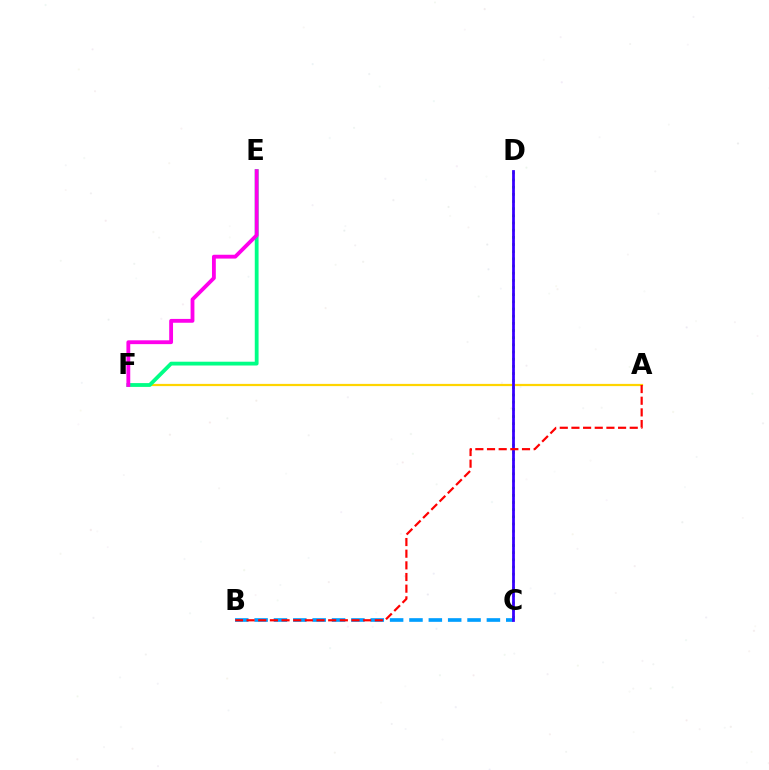{('B', 'C'): [{'color': '#009eff', 'line_style': 'dashed', 'thickness': 2.63}], ('A', 'F'): [{'color': '#ffd500', 'line_style': 'solid', 'thickness': 1.6}], ('E', 'F'): [{'color': '#00ff86', 'line_style': 'solid', 'thickness': 2.73}, {'color': '#ff00ed', 'line_style': 'solid', 'thickness': 2.76}], ('C', 'D'): [{'color': '#4fff00', 'line_style': 'dotted', 'thickness': 1.95}, {'color': '#3700ff', 'line_style': 'solid', 'thickness': 2.0}], ('A', 'B'): [{'color': '#ff0000', 'line_style': 'dashed', 'thickness': 1.58}]}